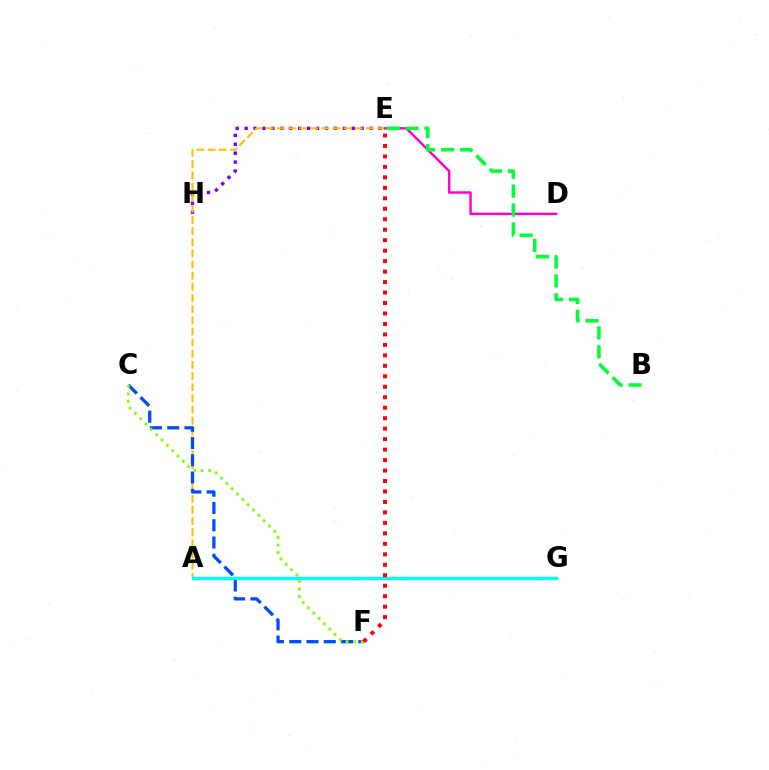{('E', 'H'): [{'color': '#7200ff', 'line_style': 'dotted', 'thickness': 2.43}], ('A', 'E'): [{'color': '#ffbd00', 'line_style': 'dashed', 'thickness': 1.52}], ('C', 'F'): [{'color': '#004bff', 'line_style': 'dashed', 'thickness': 2.35}, {'color': '#84ff00', 'line_style': 'dotted', 'thickness': 2.05}], ('D', 'E'): [{'color': '#ff00cf', 'line_style': 'solid', 'thickness': 1.77}], ('B', 'E'): [{'color': '#00ff39', 'line_style': 'dashed', 'thickness': 2.57}], ('A', 'G'): [{'color': '#00fff6', 'line_style': 'solid', 'thickness': 2.39}], ('E', 'F'): [{'color': '#ff0000', 'line_style': 'dotted', 'thickness': 2.84}]}